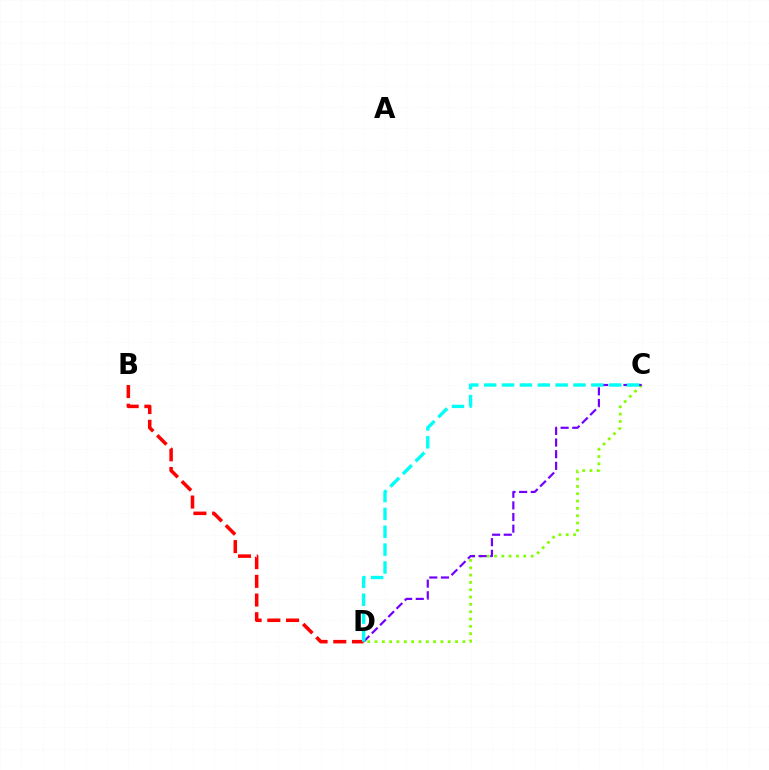{('C', 'D'): [{'color': '#84ff00', 'line_style': 'dotted', 'thickness': 1.99}, {'color': '#7200ff', 'line_style': 'dashed', 'thickness': 1.58}, {'color': '#00fff6', 'line_style': 'dashed', 'thickness': 2.43}], ('B', 'D'): [{'color': '#ff0000', 'line_style': 'dashed', 'thickness': 2.54}]}